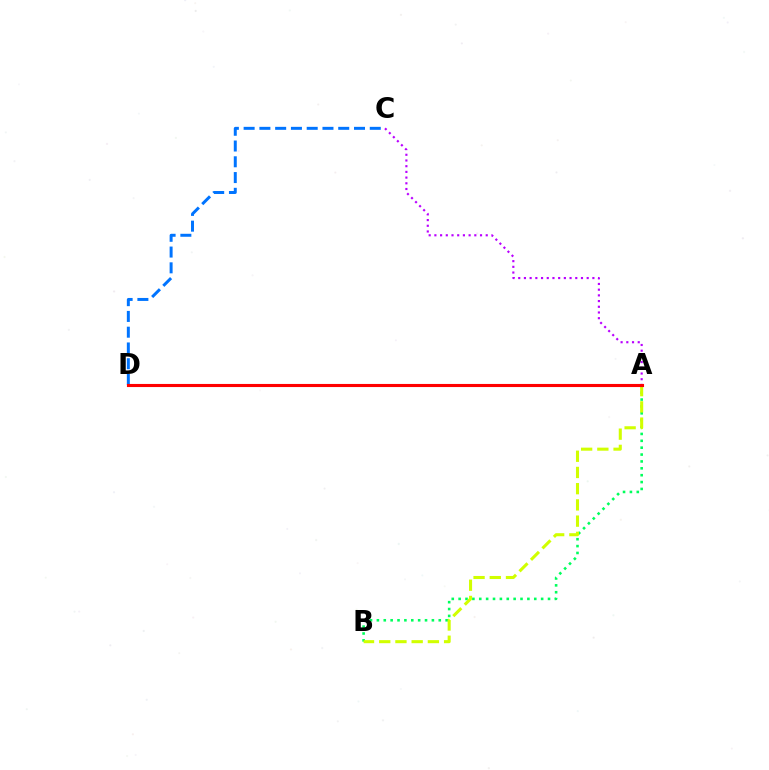{('A', 'C'): [{'color': '#b900ff', 'line_style': 'dotted', 'thickness': 1.55}], ('A', 'B'): [{'color': '#00ff5c', 'line_style': 'dotted', 'thickness': 1.87}, {'color': '#d1ff00', 'line_style': 'dashed', 'thickness': 2.2}], ('C', 'D'): [{'color': '#0074ff', 'line_style': 'dashed', 'thickness': 2.14}], ('A', 'D'): [{'color': '#ff0000', 'line_style': 'solid', 'thickness': 2.23}]}